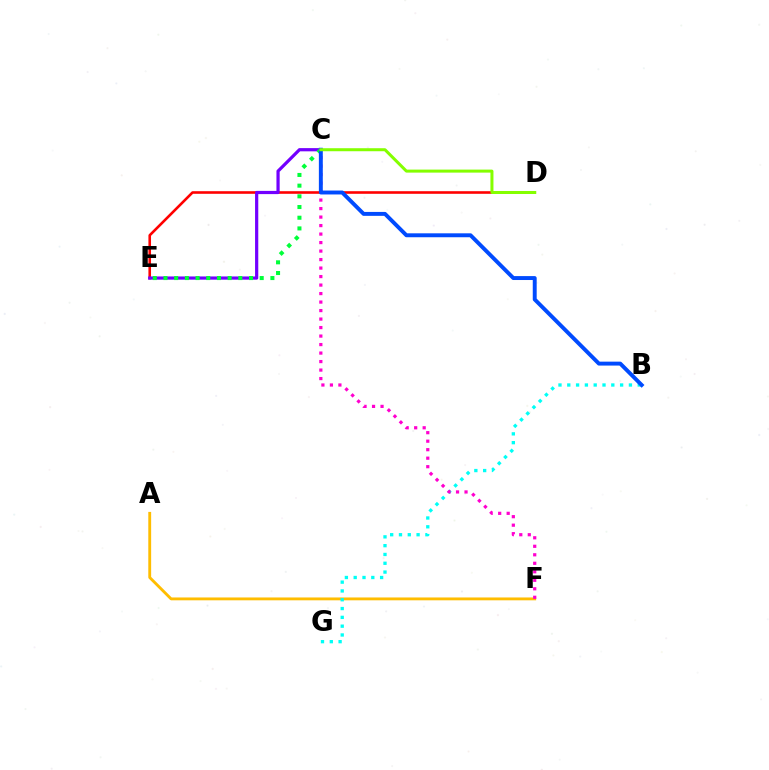{('A', 'F'): [{'color': '#ffbd00', 'line_style': 'solid', 'thickness': 2.05}], ('D', 'E'): [{'color': '#ff0000', 'line_style': 'solid', 'thickness': 1.87}], ('B', 'G'): [{'color': '#00fff6', 'line_style': 'dotted', 'thickness': 2.39}], ('C', 'E'): [{'color': '#7200ff', 'line_style': 'solid', 'thickness': 2.31}, {'color': '#00ff39', 'line_style': 'dotted', 'thickness': 2.9}], ('C', 'F'): [{'color': '#ff00cf', 'line_style': 'dotted', 'thickness': 2.31}], ('B', 'C'): [{'color': '#004bff', 'line_style': 'solid', 'thickness': 2.83}], ('C', 'D'): [{'color': '#84ff00', 'line_style': 'solid', 'thickness': 2.17}]}